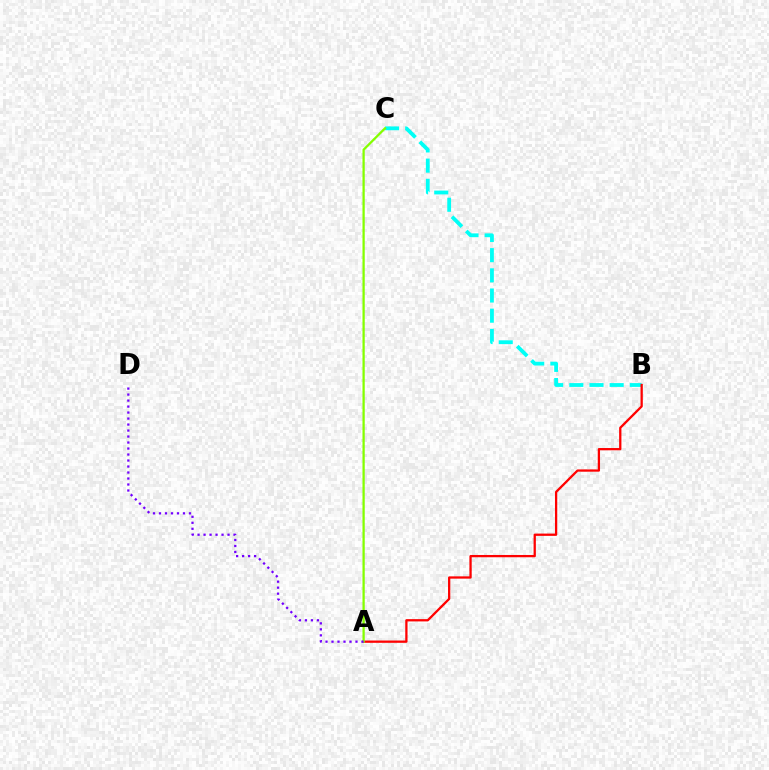{('B', 'C'): [{'color': '#00fff6', 'line_style': 'dashed', 'thickness': 2.74}], ('A', 'B'): [{'color': '#ff0000', 'line_style': 'solid', 'thickness': 1.64}], ('A', 'C'): [{'color': '#84ff00', 'line_style': 'solid', 'thickness': 1.63}], ('A', 'D'): [{'color': '#7200ff', 'line_style': 'dotted', 'thickness': 1.63}]}